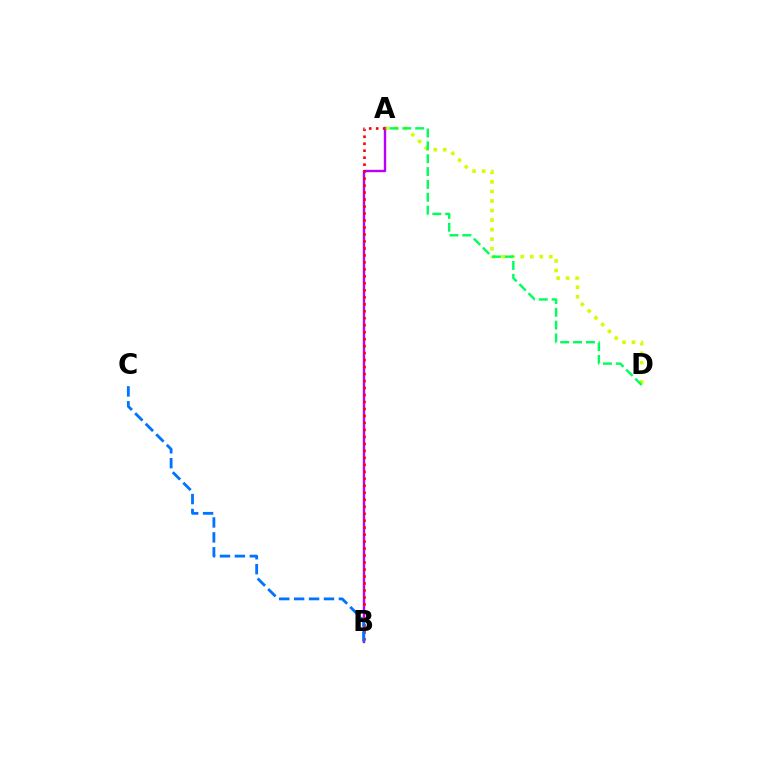{('A', 'D'): [{'color': '#d1ff00', 'line_style': 'dotted', 'thickness': 2.59}, {'color': '#00ff5c', 'line_style': 'dashed', 'thickness': 1.74}], ('A', 'B'): [{'color': '#b900ff', 'line_style': 'solid', 'thickness': 1.72}, {'color': '#ff0000', 'line_style': 'dotted', 'thickness': 1.9}], ('B', 'C'): [{'color': '#0074ff', 'line_style': 'dashed', 'thickness': 2.03}]}